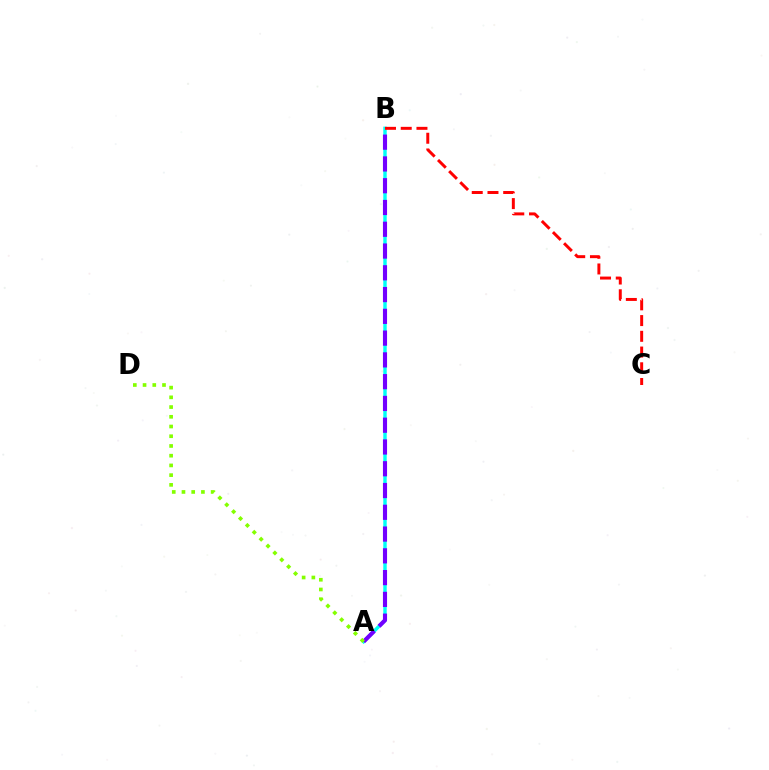{('A', 'B'): [{'color': '#00fff6', 'line_style': 'solid', 'thickness': 2.47}, {'color': '#7200ff', 'line_style': 'dashed', 'thickness': 2.96}], ('A', 'D'): [{'color': '#84ff00', 'line_style': 'dotted', 'thickness': 2.64}], ('B', 'C'): [{'color': '#ff0000', 'line_style': 'dashed', 'thickness': 2.14}]}